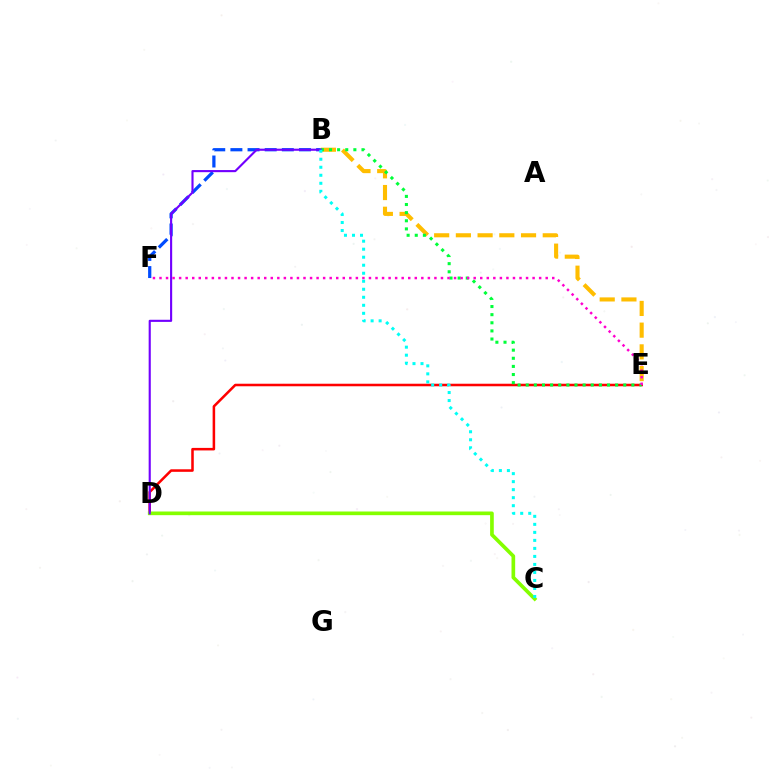{('B', 'F'): [{'color': '#004bff', 'line_style': 'dashed', 'thickness': 2.33}], ('D', 'E'): [{'color': '#ff0000', 'line_style': 'solid', 'thickness': 1.83}], ('C', 'D'): [{'color': '#84ff00', 'line_style': 'solid', 'thickness': 2.64}], ('B', 'E'): [{'color': '#ffbd00', 'line_style': 'dashed', 'thickness': 2.95}, {'color': '#00ff39', 'line_style': 'dotted', 'thickness': 2.21}], ('B', 'D'): [{'color': '#7200ff', 'line_style': 'solid', 'thickness': 1.53}], ('E', 'F'): [{'color': '#ff00cf', 'line_style': 'dotted', 'thickness': 1.78}], ('B', 'C'): [{'color': '#00fff6', 'line_style': 'dotted', 'thickness': 2.18}]}